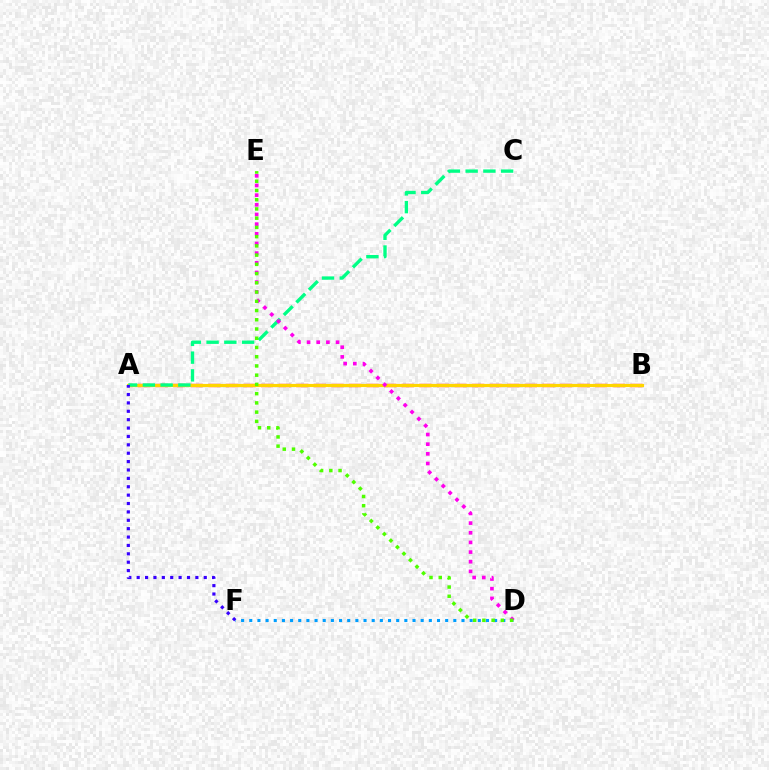{('D', 'F'): [{'color': '#009eff', 'line_style': 'dotted', 'thickness': 2.22}], ('A', 'B'): [{'color': '#ff0000', 'line_style': 'dashed', 'thickness': 2.39}, {'color': '#ffd500', 'line_style': 'solid', 'thickness': 2.27}], ('A', 'C'): [{'color': '#00ff86', 'line_style': 'dashed', 'thickness': 2.41}], ('A', 'F'): [{'color': '#3700ff', 'line_style': 'dotted', 'thickness': 2.28}], ('D', 'E'): [{'color': '#ff00ed', 'line_style': 'dotted', 'thickness': 2.63}, {'color': '#4fff00', 'line_style': 'dotted', 'thickness': 2.51}]}